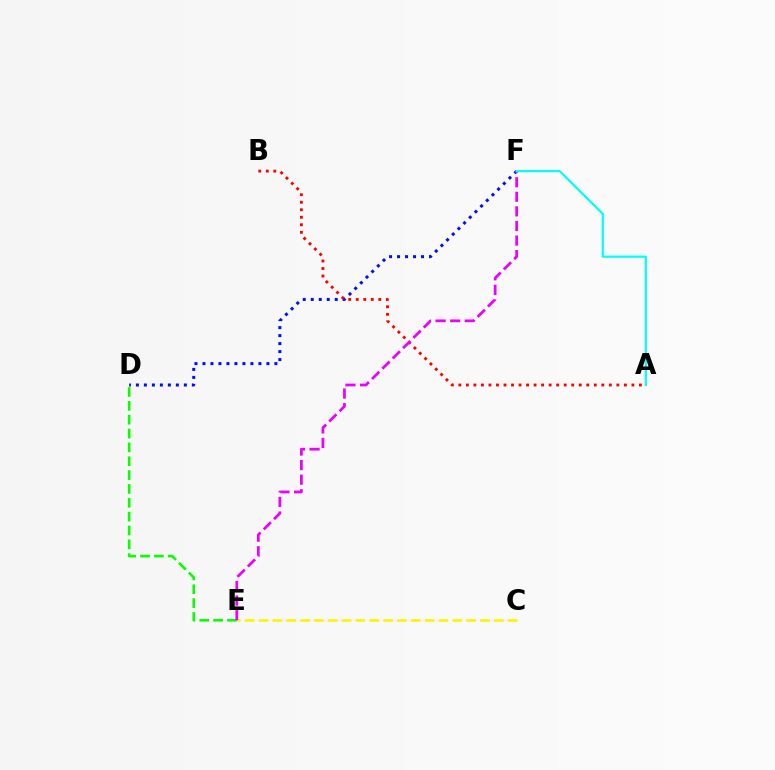{('C', 'E'): [{'color': '#fcf500', 'line_style': 'dashed', 'thickness': 1.88}], ('D', 'F'): [{'color': '#0010ff', 'line_style': 'dotted', 'thickness': 2.17}], ('A', 'B'): [{'color': '#ff0000', 'line_style': 'dotted', 'thickness': 2.04}], ('D', 'E'): [{'color': '#08ff00', 'line_style': 'dashed', 'thickness': 1.88}], ('E', 'F'): [{'color': '#ee00ff', 'line_style': 'dashed', 'thickness': 1.98}], ('A', 'F'): [{'color': '#00fff6', 'line_style': 'solid', 'thickness': 1.57}]}